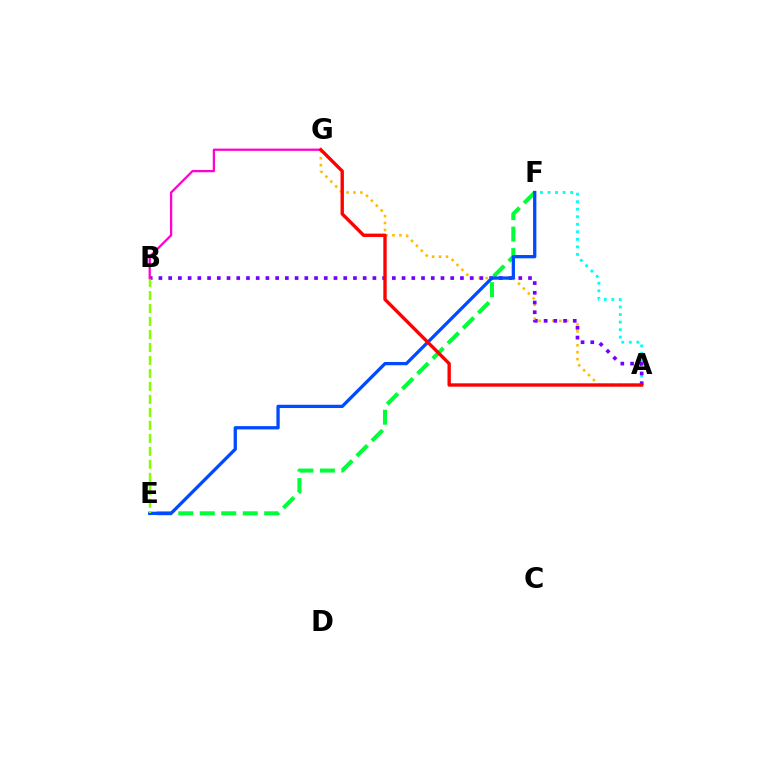{('A', 'F'): [{'color': '#00fff6', 'line_style': 'dotted', 'thickness': 2.05}], ('A', 'G'): [{'color': '#ffbd00', 'line_style': 'dotted', 'thickness': 1.88}, {'color': '#ff0000', 'line_style': 'solid', 'thickness': 2.42}], ('A', 'B'): [{'color': '#7200ff', 'line_style': 'dotted', 'thickness': 2.64}], ('E', 'F'): [{'color': '#00ff39', 'line_style': 'dashed', 'thickness': 2.92}, {'color': '#004bff', 'line_style': 'solid', 'thickness': 2.37}], ('B', 'E'): [{'color': '#84ff00', 'line_style': 'dashed', 'thickness': 1.76}], ('B', 'G'): [{'color': '#ff00cf', 'line_style': 'solid', 'thickness': 1.64}]}